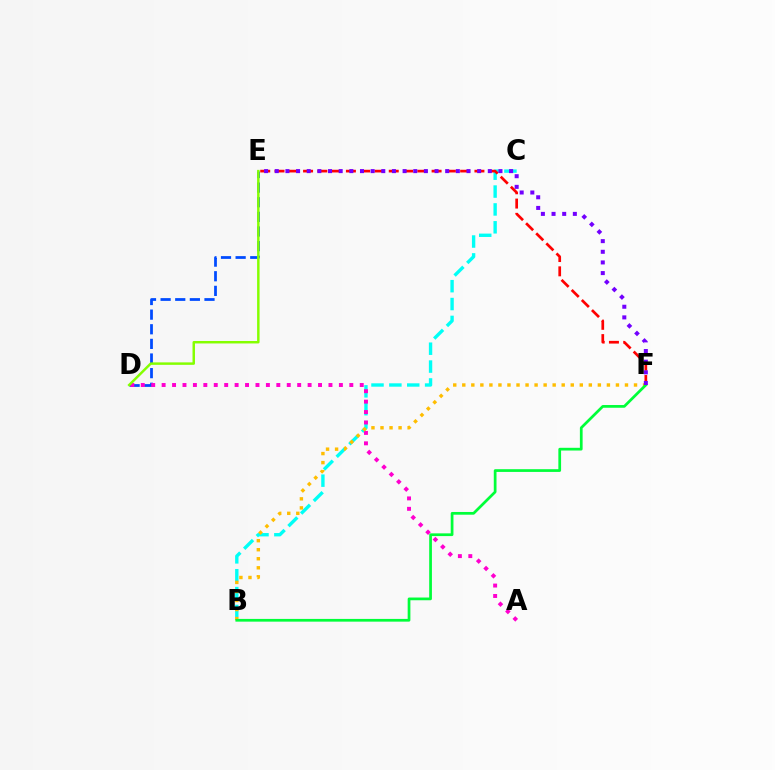{('B', 'C'): [{'color': '#00fff6', 'line_style': 'dashed', 'thickness': 2.43}], ('E', 'F'): [{'color': '#ff0000', 'line_style': 'dashed', 'thickness': 1.94}, {'color': '#7200ff', 'line_style': 'dotted', 'thickness': 2.89}], ('D', 'E'): [{'color': '#004bff', 'line_style': 'dashed', 'thickness': 1.99}, {'color': '#84ff00', 'line_style': 'solid', 'thickness': 1.77}], ('A', 'D'): [{'color': '#ff00cf', 'line_style': 'dotted', 'thickness': 2.83}], ('B', 'F'): [{'color': '#ffbd00', 'line_style': 'dotted', 'thickness': 2.46}, {'color': '#00ff39', 'line_style': 'solid', 'thickness': 1.96}]}